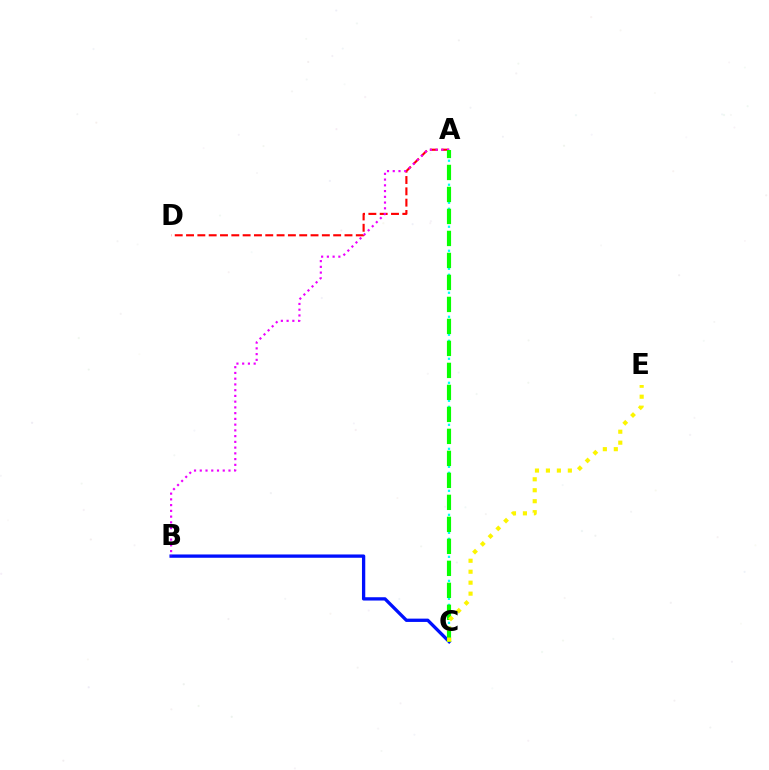{('B', 'C'): [{'color': '#0010ff', 'line_style': 'solid', 'thickness': 2.38}], ('A', 'C'): [{'color': '#00fff6', 'line_style': 'dotted', 'thickness': 1.63}, {'color': '#08ff00', 'line_style': 'dashed', 'thickness': 2.99}], ('A', 'D'): [{'color': '#ff0000', 'line_style': 'dashed', 'thickness': 1.54}], ('A', 'B'): [{'color': '#ee00ff', 'line_style': 'dotted', 'thickness': 1.56}], ('C', 'E'): [{'color': '#fcf500', 'line_style': 'dotted', 'thickness': 2.98}]}